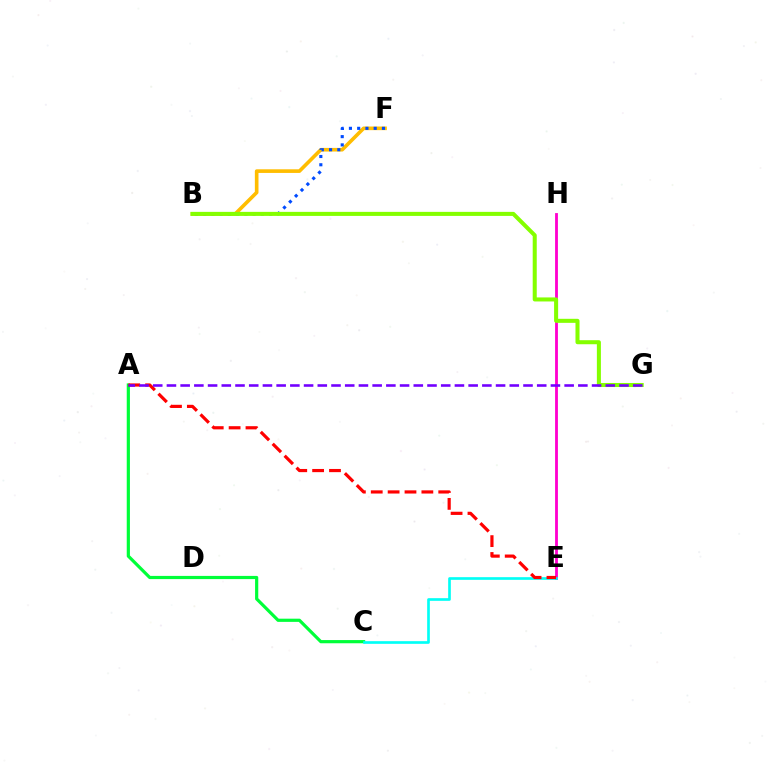{('B', 'F'): [{'color': '#ffbd00', 'line_style': 'solid', 'thickness': 2.62}, {'color': '#004bff', 'line_style': 'dotted', 'thickness': 2.24}], ('E', 'H'): [{'color': '#ff00cf', 'line_style': 'solid', 'thickness': 2.03}], ('A', 'C'): [{'color': '#00ff39', 'line_style': 'solid', 'thickness': 2.3}], ('C', 'E'): [{'color': '#00fff6', 'line_style': 'solid', 'thickness': 1.92}], ('A', 'E'): [{'color': '#ff0000', 'line_style': 'dashed', 'thickness': 2.29}], ('B', 'G'): [{'color': '#84ff00', 'line_style': 'solid', 'thickness': 2.91}], ('A', 'G'): [{'color': '#7200ff', 'line_style': 'dashed', 'thickness': 1.86}]}